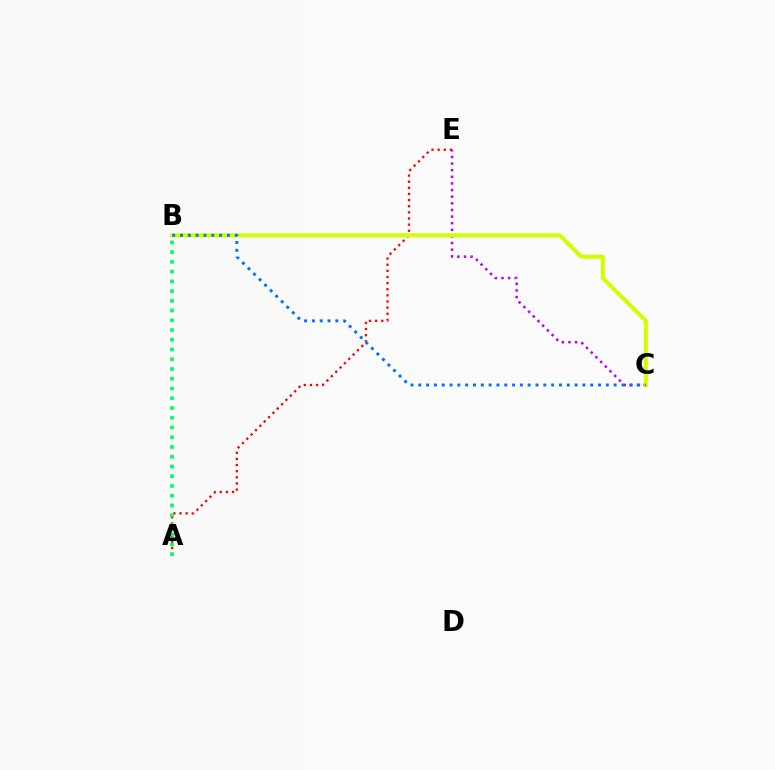{('A', 'E'): [{'color': '#ff0000', 'line_style': 'dotted', 'thickness': 1.67}], ('C', 'E'): [{'color': '#b900ff', 'line_style': 'dotted', 'thickness': 1.8}], ('A', 'B'): [{'color': '#00ff5c', 'line_style': 'dotted', 'thickness': 2.65}], ('B', 'C'): [{'color': '#d1ff00', 'line_style': 'solid', 'thickness': 2.92}, {'color': '#0074ff', 'line_style': 'dotted', 'thickness': 2.12}]}